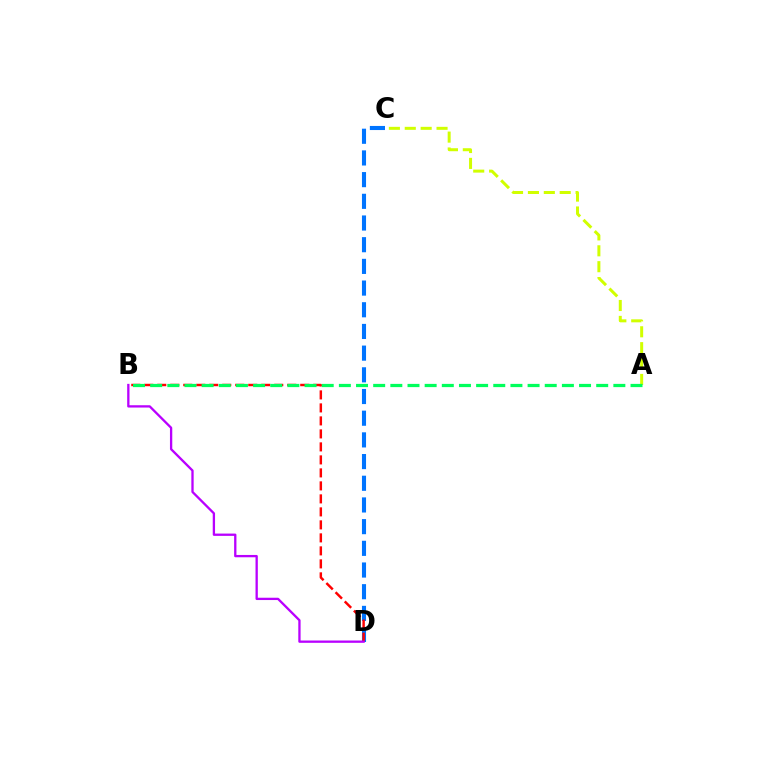{('A', 'C'): [{'color': '#d1ff00', 'line_style': 'dashed', 'thickness': 2.16}], ('C', 'D'): [{'color': '#0074ff', 'line_style': 'dashed', 'thickness': 2.95}], ('B', 'D'): [{'color': '#ff0000', 'line_style': 'dashed', 'thickness': 1.77}, {'color': '#b900ff', 'line_style': 'solid', 'thickness': 1.66}], ('A', 'B'): [{'color': '#00ff5c', 'line_style': 'dashed', 'thickness': 2.33}]}